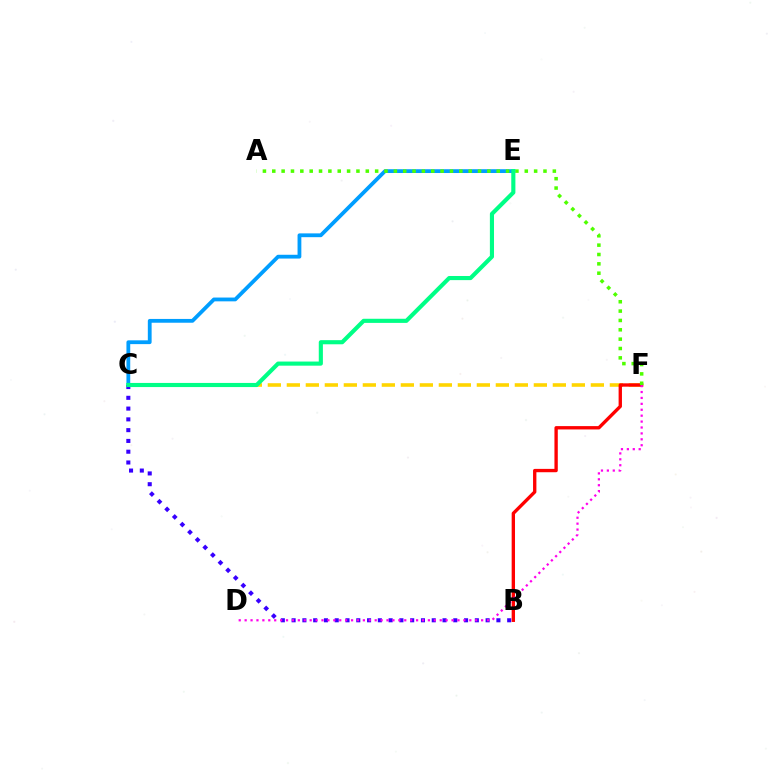{('C', 'E'): [{'color': '#009eff', 'line_style': 'solid', 'thickness': 2.73}, {'color': '#00ff86', 'line_style': 'solid', 'thickness': 2.97}], ('C', 'F'): [{'color': '#ffd500', 'line_style': 'dashed', 'thickness': 2.58}], ('B', 'C'): [{'color': '#3700ff', 'line_style': 'dotted', 'thickness': 2.93}], ('B', 'F'): [{'color': '#ff0000', 'line_style': 'solid', 'thickness': 2.41}], ('D', 'F'): [{'color': '#ff00ed', 'line_style': 'dotted', 'thickness': 1.61}], ('A', 'F'): [{'color': '#4fff00', 'line_style': 'dotted', 'thickness': 2.54}]}